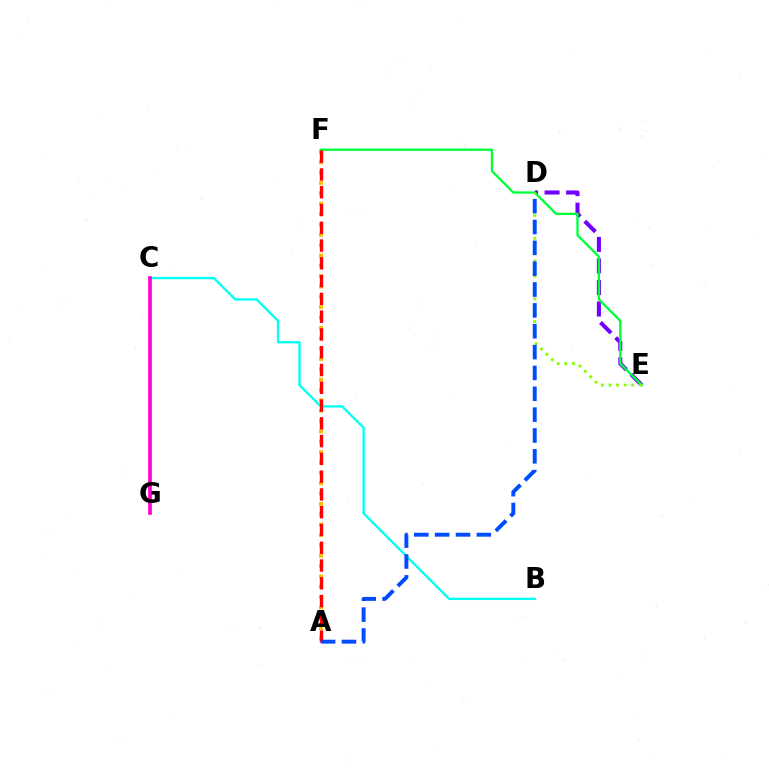{('D', 'E'): [{'color': '#7200ff', 'line_style': 'dashed', 'thickness': 2.93}, {'color': '#84ff00', 'line_style': 'dotted', 'thickness': 2.06}], ('A', 'F'): [{'color': '#ffbd00', 'line_style': 'dotted', 'thickness': 2.81}, {'color': '#ff0000', 'line_style': 'dashed', 'thickness': 2.41}], ('E', 'F'): [{'color': '#00ff39', 'line_style': 'solid', 'thickness': 1.67}], ('B', 'C'): [{'color': '#00fff6', 'line_style': 'solid', 'thickness': 1.67}], ('C', 'G'): [{'color': '#ff00cf', 'line_style': 'solid', 'thickness': 2.65}], ('A', 'D'): [{'color': '#004bff', 'line_style': 'dashed', 'thickness': 2.83}]}